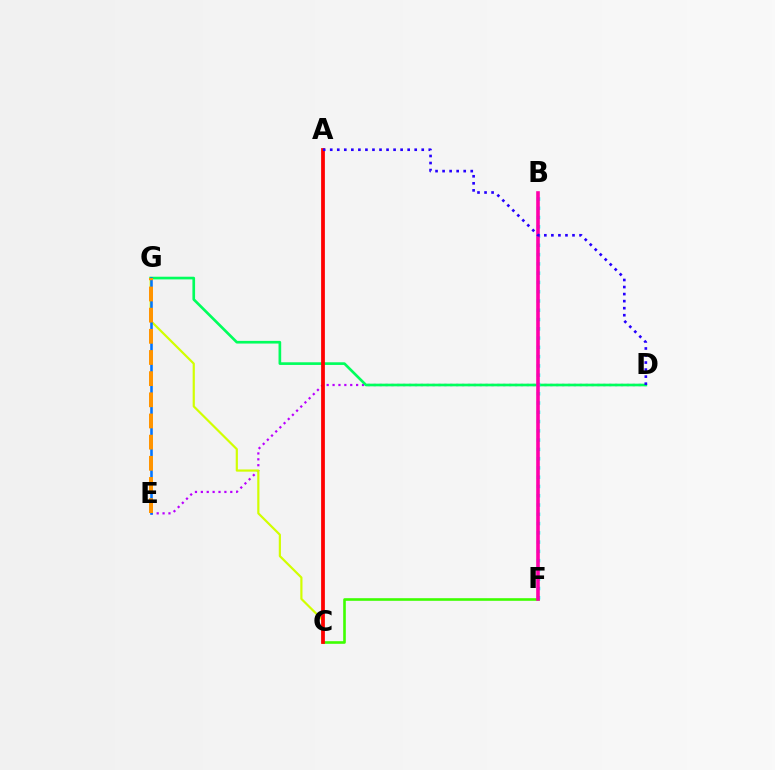{('C', 'F'): [{'color': '#3dff00', 'line_style': 'solid', 'thickness': 1.88}], ('D', 'E'): [{'color': '#b900ff', 'line_style': 'dotted', 'thickness': 1.6}], ('C', 'G'): [{'color': '#d1ff00', 'line_style': 'solid', 'thickness': 1.58}], ('D', 'G'): [{'color': '#00ff5c', 'line_style': 'solid', 'thickness': 1.92}], ('A', 'C'): [{'color': '#ff0000', 'line_style': 'solid', 'thickness': 2.71}], ('E', 'G'): [{'color': '#0074ff', 'line_style': 'solid', 'thickness': 1.84}, {'color': '#ff9400', 'line_style': 'dashed', 'thickness': 2.87}], ('B', 'F'): [{'color': '#00fff6', 'line_style': 'dotted', 'thickness': 2.52}, {'color': '#ff00ac', 'line_style': 'solid', 'thickness': 2.6}], ('A', 'D'): [{'color': '#2500ff', 'line_style': 'dotted', 'thickness': 1.91}]}